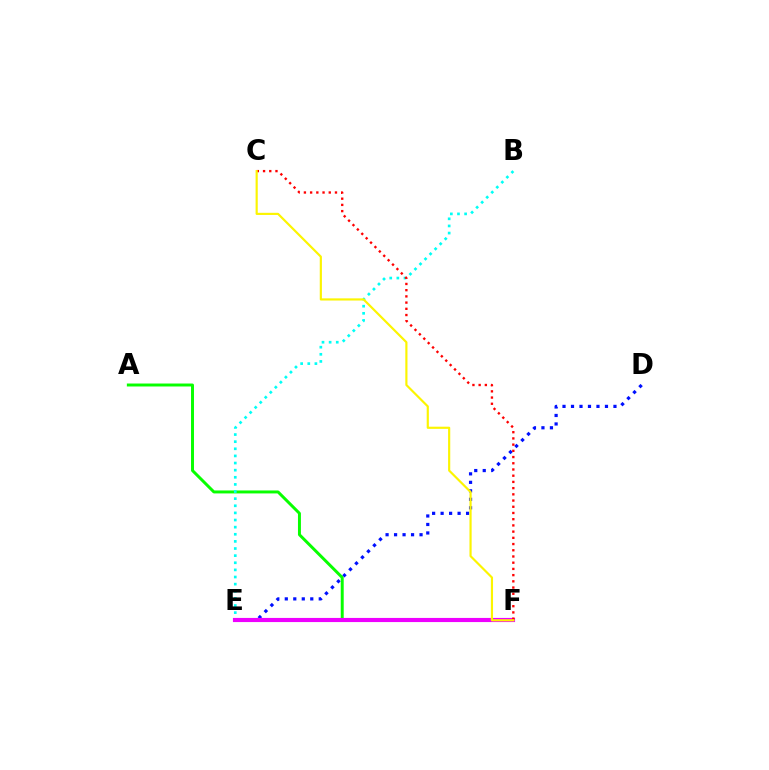{('D', 'E'): [{'color': '#0010ff', 'line_style': 'dotted', 'thickness': 2.31}], ('A', 'F'): [{'color': '#08ff00', 'line_style': 'solid', 'thickness': 2.13}], ('B', 'E'): [{'color': '#00fff6', 'line_style': 'dotted', 'thickness': 1.94}], ('E', 'F'): [{'color': '#ee00ff', 'line_style': 'solid', 'thickness': 2.98}], ('C', 'F'): [{'color': '#ff0000', 'line_style': 'dotted', 'thickness': 1.69}, {'color': '#fcf500', 'line_style': 'solid', 'thickness': 1.56}]}